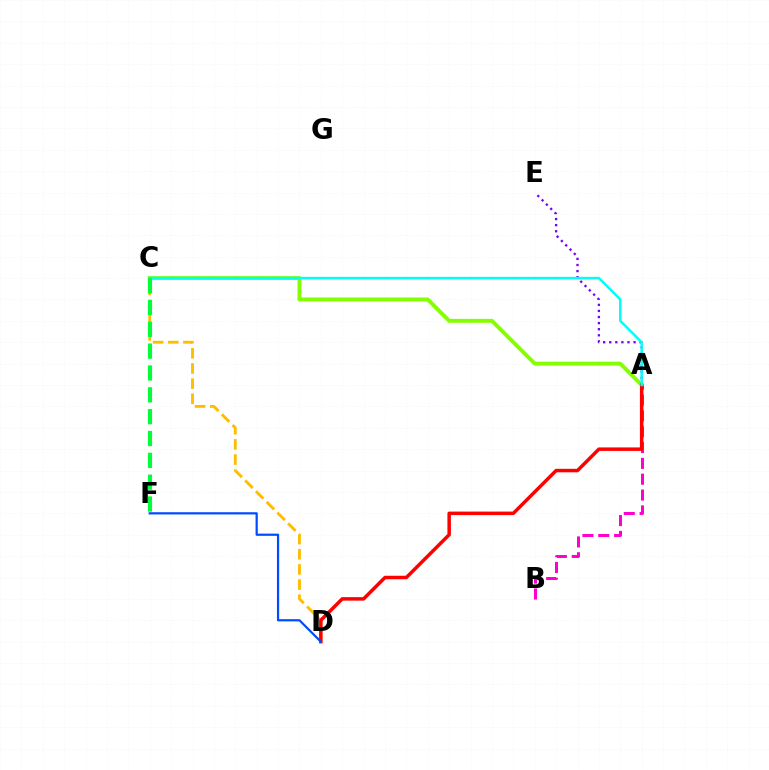{('A', 'B'): [{'color': '#ff00cf', 'line_style': 'dashed', 'thickness': 2.15}], ('A', 'E'): [{'color': '#7200ff', 'line_style': 'dotted', 'thickness': 1.65}], ('A', 'C'): [{'color': '#84ff00', 'line_style': 'solid', 'thickness': 2.81}, {'color': '#00fff6', 'line_style': 'solid', 'thickness': 1.78}], ('C', 'D'): [{'color': '#ffbd00', 'line_style': 'dashed', 'thickness': 2.06}], ('A', 'D'): [{'color': '#ff0000', 'line_style': 'solid', 'thickness': 2.51}], ('D', 'F'): [{'color': '#004bff', 'line_style': 'solid', 'thickness': 1.6}], ('C', 'F'): [{'color': '#00ff39', 'line_style': 'dashed', 'thickness': 2.97}]}